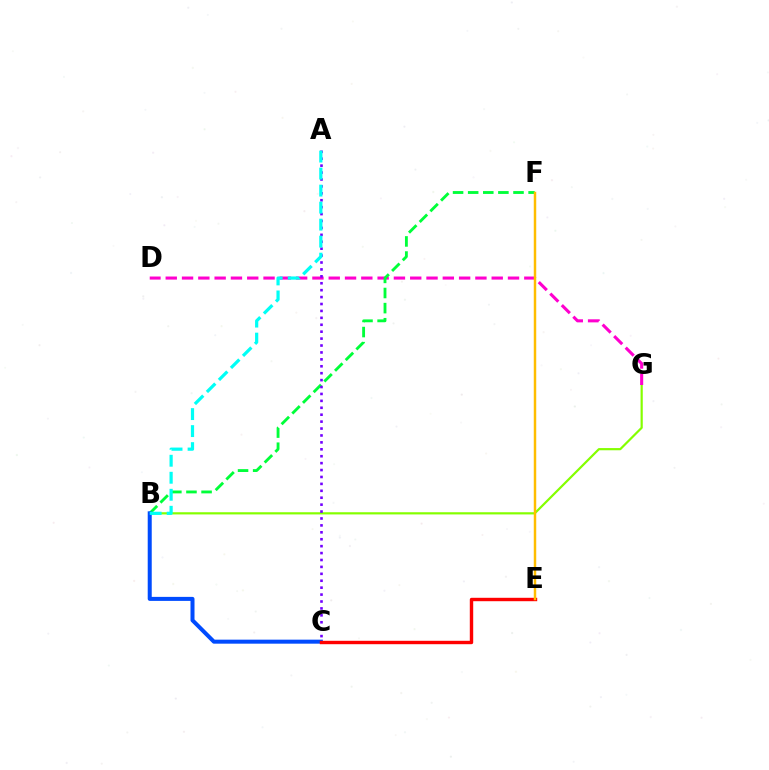{('B', 'G'): [{'color': '#84ff00', 'line_style': 'solid', 'thickness': 1.58}], ('D', 'G'): [{'color': '#ff00cf', 'line_style': 'dashed', 'thickness': 2.21}], ('B', 'F'): [{'color': '#00ff39', 'line_style': 'dashed', 'thickness': 2.05}], ('A', 'C'): [{'color': '#7200ff', 'line_style': 'dotted', 'thickness': 1.88}], ('B', 'C'): [{'color': '#004bff', 'line_style': 'solid', 'thickness': 2.89}], ('A', 'B'): [{'color': '#00fff6', 'line_style': 'dashed', 'thickness': 2.31}], ('C', 'E'): [{'color': '#ff0000', 'line_style': 'solid', 'thickness': 2.45}], ('E', 'F'): [{'color': '#ffbd00', 'line_style': 'solid', 'thickness': 1.78}]}